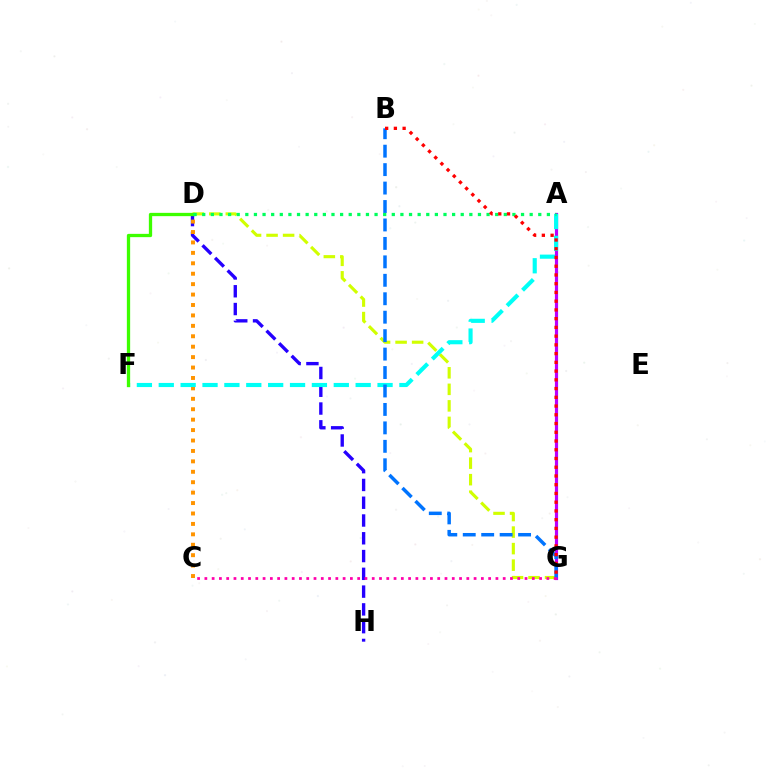{('A', 'G'): [{'color': '#b900ff', 'line_style': 'solid', 'thickness': 2.29}], ('D', 'G'): [{'color': '#d1ff00', 'line_style': 'dashed', 'thickness': 2.25}], ('D', 'H'): [{'color': '#2500ff', 'line_style': 'dashed', 'thickness': 2.42}], ('C', 'D'): [{'color': '#ff9400', 'line_style': 'dotted', 'thickness': 2.83}], ('A', 'F'): [{'color': '#00fff6', 'line_style': 'dashed', 'thickness': 2.97}], ('D', 'F'): [{'color': '#3dff00', 'line_style': 'solid', 'thickness': 2.37}], ('A', 'D'): [{'color': '#00ff5c', 'line_style': 'dotted', 'thickness': 2.34}], ('B', 'G'): [{'color': '#0074ff', 'line_style': 'dashed', 'thickness': 2.51}, {'color': '#ff0000', 'line_style': 'dotted', 'thickness': 2.37}], ('C', 'G'): [{'color': '#ff00ac', 'line_style': 'dotted', 'thickness': 1.98}]}